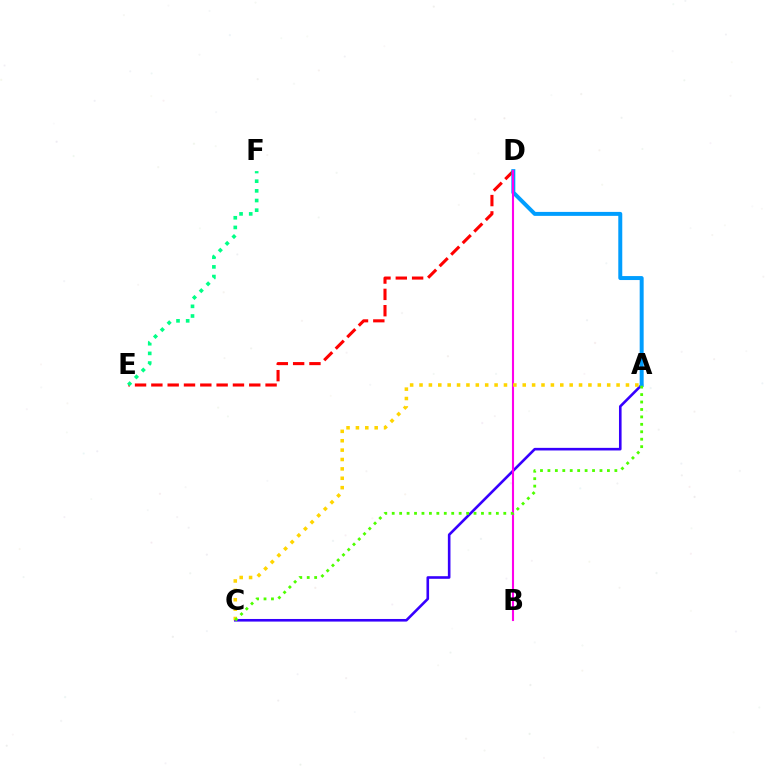{('A', 'C'): [{'color': '#3700ff', 'line_style': 'solid', 'thickness': 1.88}, {'color': '#ffd500', 'line_style': 'dotted', 'thickness': 2.55}, {'color': '#4fff00', 'line_style': 'dotted', 'thickness': 2.02}], ('D', 'E'): [{'color': '#ff0000', 'line_style': 'dashed', 'thickness': 2.22}], ('A', 'D'): [{'color': '#009eff', 'line_style': 'solid', 'thickness': 2.86}], ('B', 'D'): [{'color': '#ff00ed', 'line_style': 'solid', 'thickness': 1.52}], ('E', 'F'): [{'color': '#00ff86', 'line_style': 'dotted', 'thickness': 2.63}]}